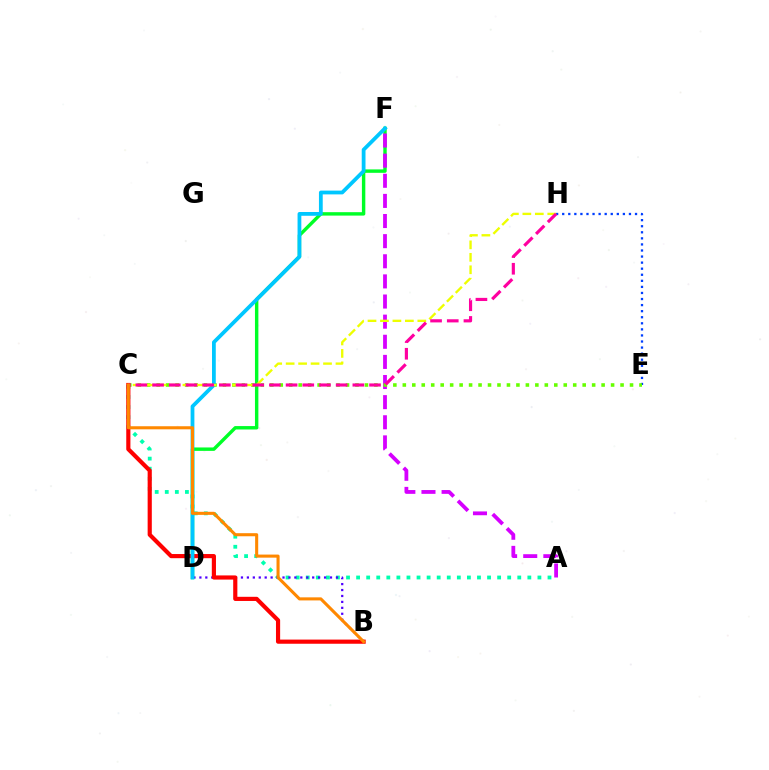{('A', 'C'): [{'color': '#00ffaf', 'line_style': 'dotted', 'thickness': 2.74}], ('B', 'D'): [{'color': '#4f00ff', 'line_style': 'dotted', 'thickness': 1.61}], ('D', 'F'): [{'color': '#00ff27', 'line_style': 'solid', 'thickness': 2.46}, {'color': '#00c7ff', 'line_style': 'solid', 'thickness': 2.72}], ('A', 'F'): [{'color': '#d600ff', 'line_style': 'dashed', 'thickness': 2.73}], ('E', 'H'): [{'color': '#003fff', 'line_style': 'dotted', 'thickness': 1.65}], ('C', 'E'): [{'color': '#66ff00', 'line_style': 'dotted', 'thickness': 2.57}], ('B', 'C'): [{'color': '#ff0000', 'line_style': 'solid', 'thickness': 3.0}, {'color': '#ff8800', 'line_style': 'solid', 'thickness': 2.21}], ('C', 'H'): [{'color': '#eeff00', 'line_style': 'dashed', 'thickness': 1.69}, {'color': '#ff00a0', 'line_style': 'dashed', 'thickness': 2.27}]}